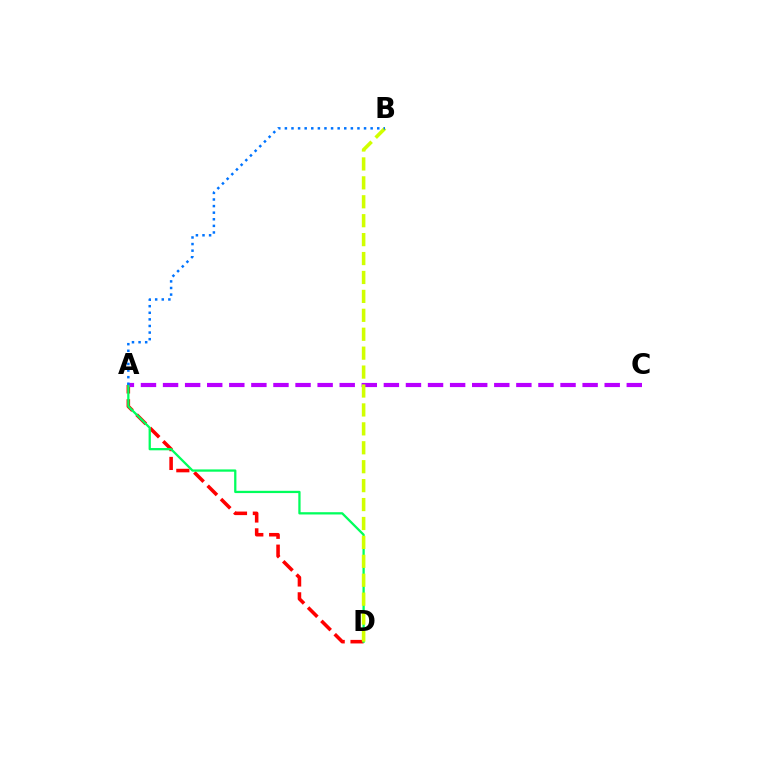{('A', 'D'): [{'color': '#ff0000', 'line_style': 'dashed', 'thickness': 2.56}, {'color': '#00ff5c', 'line_style': 'solid', 'thickness': 1.64}], ('A', 'C'): [{'color': '#b900ff', 'line_style': 'dashed', 'thickness': 3.0}], ('B', 'D'): [{'color': '#d1ff00', 'line_style': 'dashed', 'thickness': 2.57}], ('A', 'B'): [{'color': '#0074ff', 'line_style': 'dotted', 'thickness': 1.79}]}